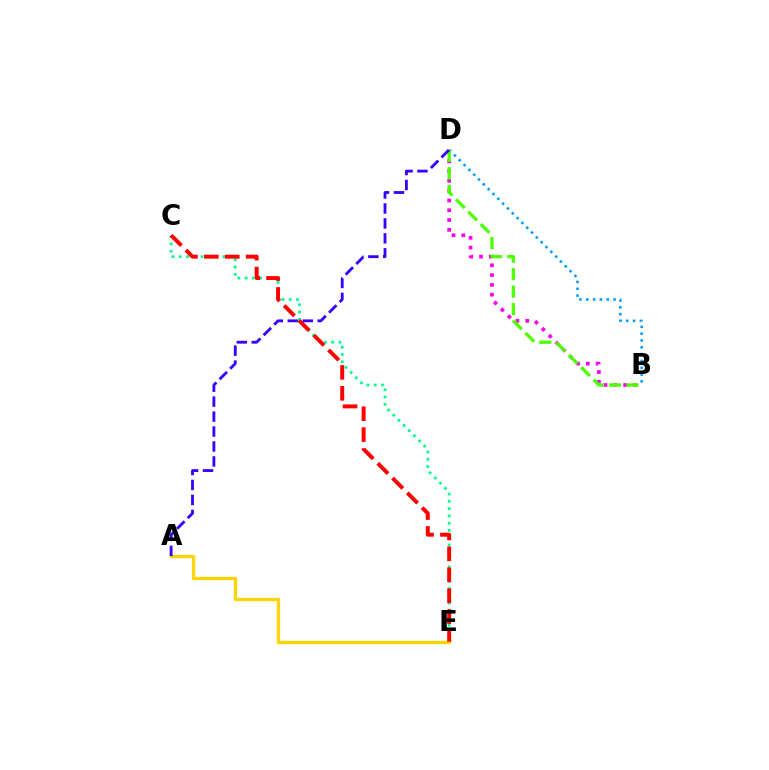{('C', 'E'): [{'color': '#00ff86', 'line_style': 'dotted', 'thickness': 1.98}, {'color': '#ff0000', 'line_style': 'dashed', 'thickness': 2.84}], ('B', 'D'): [{'color': '#ff00ed', 'line_style': 'dotted', 'thickness': 2.66}, {'color': '#009eff', 'line_style': 'dotted', 'thickness': 1.85}, {'color': '#4fff00', 'line_style': 'dashed', 'thickness': 2.38}], ('A', 'E'): [{'color': '#ffd500', 'line_style': 'solid', 'thickness': 2.36}], ('A', 'D'): [{'color': '#3700ff', 'line_style': 'dashed', 'thickness': 2.03}]}